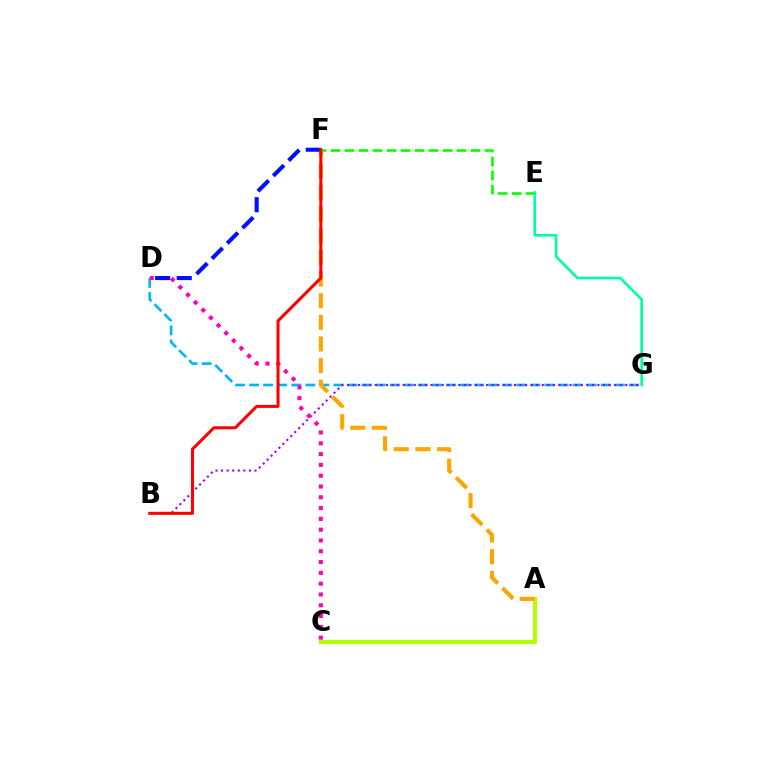{('A', 'C'): [{'color': '#b3ff00', 'line_style': 'solid', 'thickness': 2.99}], ('D', 'G'): [{'color': '#00b5ff', 'line_style': 'dashed', 'thickness': 1.91}], ('E', 'F'): [{'color': '#08ff00', 'line_style': 'dashed', 'thickness': 1.9}], ('E', 'G'): [{'color': '#00ff9d', 'line_style': 'solid', 'thickness': 1.89}], ('B', 'G'): [{'color': '#9b00ff', 'line_style': 'dotted', 'thickness': 1.51}], ('C', 'D'): [{'color': '#ff00bd', 'line_style': 'dotted', 'thickness': 2.93}], ('A', 'F'): [{'color': '#ffa500', 'line_style': 'dashed', 'thickness': 2.94}], ('D', 'F'): [{'color': '#0010ff', 'line_style': 'dashed', 'thickness': 2.94}], ('B', 'F'): [{'color': '#ff0000', 'line_style': 'solid', 'thickness': 2.18}]}